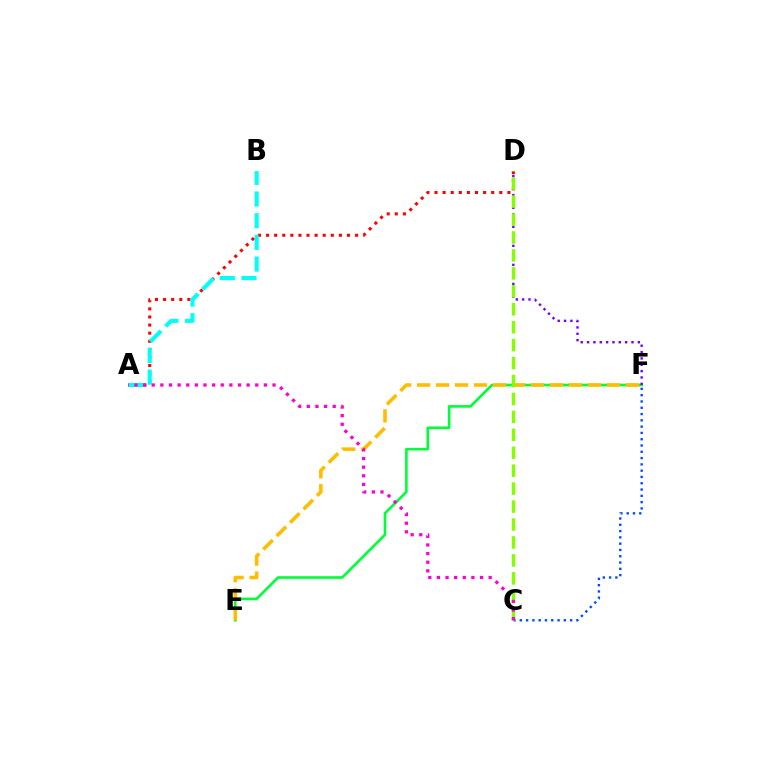{('E', 'F'): [{'color': '#00ff39', 'line_style': 'solid', 'thickness': 1.89}, {'color': '#ffbd00', 'line_style': 'dashed', 'thickness': 2.58}], ('C', 'F'): [{'color': '#004bff', 'line_style': 'dotted', 'thickness': 1.71}], ('A', 'D'): [{'color': '#ff0000', 'line_style': 'dotted', 'thickness': 2.2}], ('D', 'F'): [{'color': '#7200ff', 'line_style': 'dotted', 'thickness': 1.72}], ('A', 'B'): [{'color': '#00fff6', 'line_style': 'dashed', 'thickness': 2.94}], ('C', 'D'): [{'color': '#84ff00', 'line_style': 'dashed', 'thickness': 2.44}], ('A', 'C'): [{'color': '#ff00cf', 'line_style': 'dotted', 'thickness': 2.34}]}